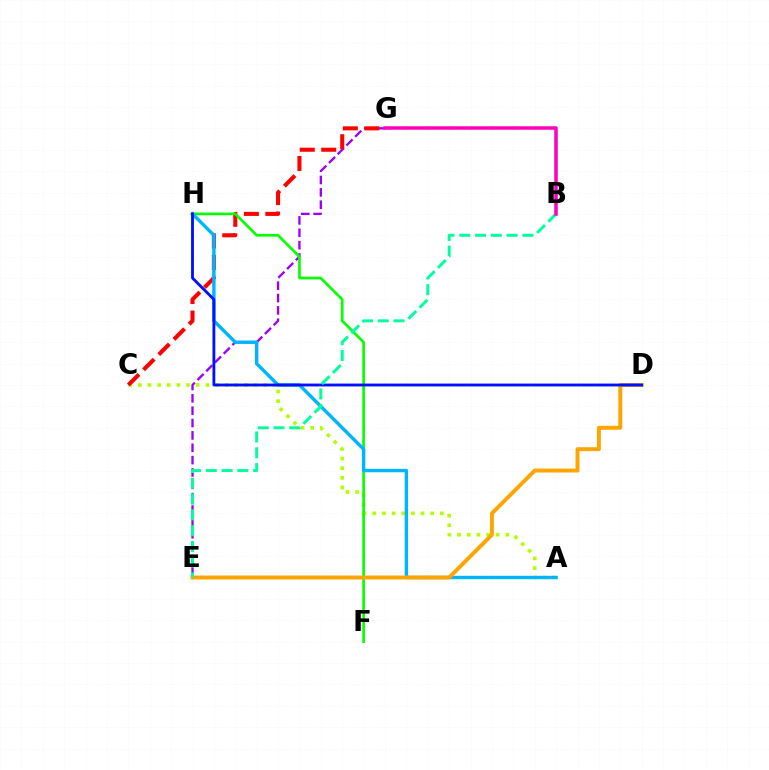{('E', 'G'): [{'color': '#9b00ff', 'line_style': 'dashed', 'thickness': 1.68}], ('A', 'C'): [{'color': '#b3ff00', 'line_style': 'dotted', 'thickness': 2.62}], ('C', 'G'): [{'color': '#ff0000', 'line_style': 'dashed', 'thickness': 2.92}], ('F', 'H'): [{'color': '#08ff00', 'line_style': 'solid', 'thickness': 1.93}], ('A', 'H'): [{'color': '#00b5ff', 'line_style': 'solid', 'thickness': 2.45}], ('D', 'E'): [{'color': '#ffa500', 'line_style': 'solid', 'thickness': 2.84}], ('D', 'H'): [{'color': '#0010ff', 'line_style': 'solid', 'thickness': 2.05}], ('B', 'E'): [{'color': '#00ff9d', 'line_style': 'dashed', 'thickness': 2.14}], ('B', 'G'): [{'color': '#ff00bd', 'line_style': 'solid', 'thickness': 2.53}]}